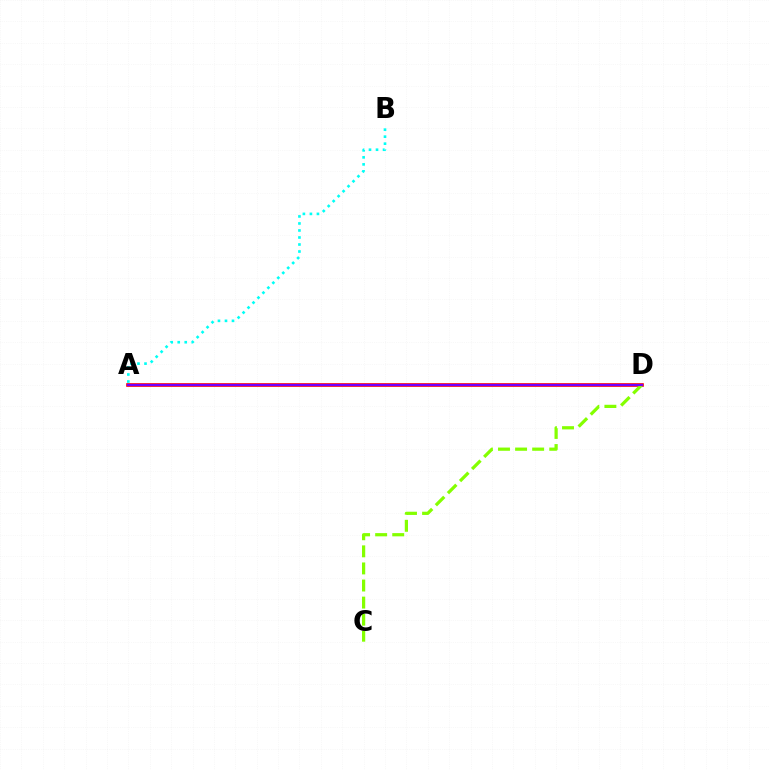{('A', 'B'): [{'color': '#00fff6', 'line_style': 'dotted', 'thickness': 1.91}], ('A', 'D'): [{'color': '#ff0000', 'line_style': 'solid', 'thickness': 2.62}, {'color': '#7200ff', 'line_style': 'solid', 'thickness': 1.56}], ('C', 'D'): [{'color': '#84ff00', 'line_style': 'dashed', 'thickness': 2.32}]}